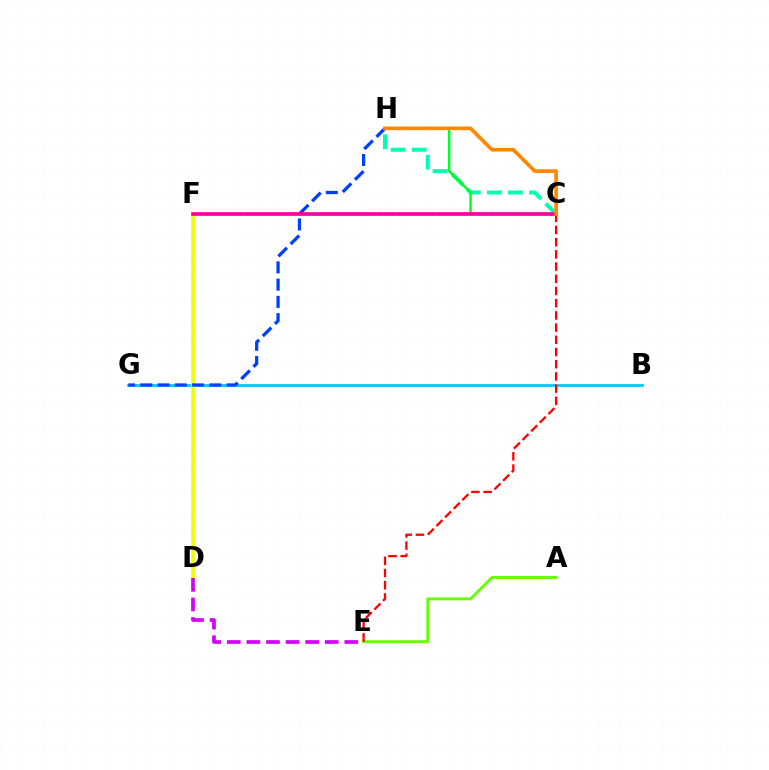{('B', 'G'): [{'color': '#00c7ff', 'line_style': 'solid', 'thickness': 1.99}], ('D', 'F'): [{'color': '#eeff00', 'line_style': 'solid', 'thickness': 2.57}], ('G', 'H'): [{'color': '#003fff', 'line_style': 'dashed', 'thickness': 2.34}], ('A', 'E'): [{'color': '#66ff00', 'line_style': 'solid', 'thickness': 2.09}], ('D', 'E'): [{'color': '#d600ff', 'line_style': 'dashed', 'thickness': 2.66}], ('C', 'F'): [{'color': '#4f00ff', 'line_style': 'dotted', 'thickness': 1.8}, {'color': '#ff00a0', 'line_style': 'solid', 'thickness': 2.63}], ('C', 'H'): [{'color': '#00ffaf', 'line_style': 'dashed', 'thickness': 2.86}, {'color': '#00ff27', 'line_style': 'solid', 'thickness': 1.79}, {'color': '#ff8800', 'line_style': 'solid', 'thickness': 2.65}], ('C', 'E'): [{'color': '#ff0000', 'line_style': 'dashed', 'thickness': 1.66}]}